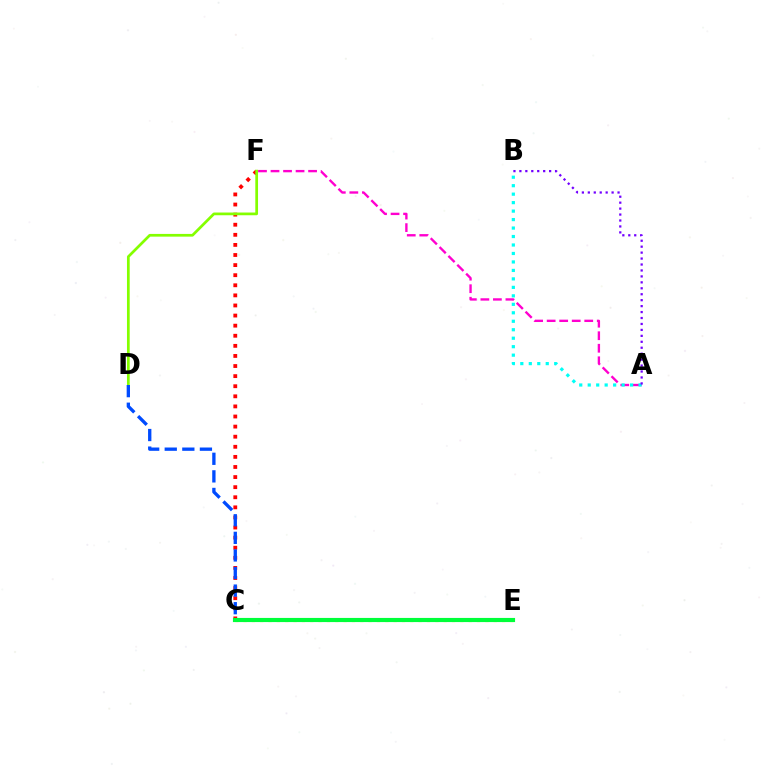{('C', 'F'): [{'color': '#ff0000', 'line_style': 'dotted', 'thickness': 2.74}], ('D', 'F'): [{'color': '#84ff00', 'line_style': 'solid', 'thickness': 1.96}], ('C', 'E'): [{'color': '#ffbd00', 'line_style': 'dotted', 'thickness': 2.27}, {'color': '#00ff39', 'line_style': 'solid', 'thickness': 2.98}], ('A', 'F'): [{'color': '#ff00cf', 'line_style': 'dashed', 'thickness': 1.7}], ('C', 'D'): [{'color': '#004bff', 'line_style': 'dashed', 'thickness': 2.39}], ('A', 'B'): [{'color': '#00fff6', 'line_style': 'dotted', 'thickness': 2.3}, {'color': '#7200ff', 'line_style': 'dotted', 'thickness': 1.62}]}